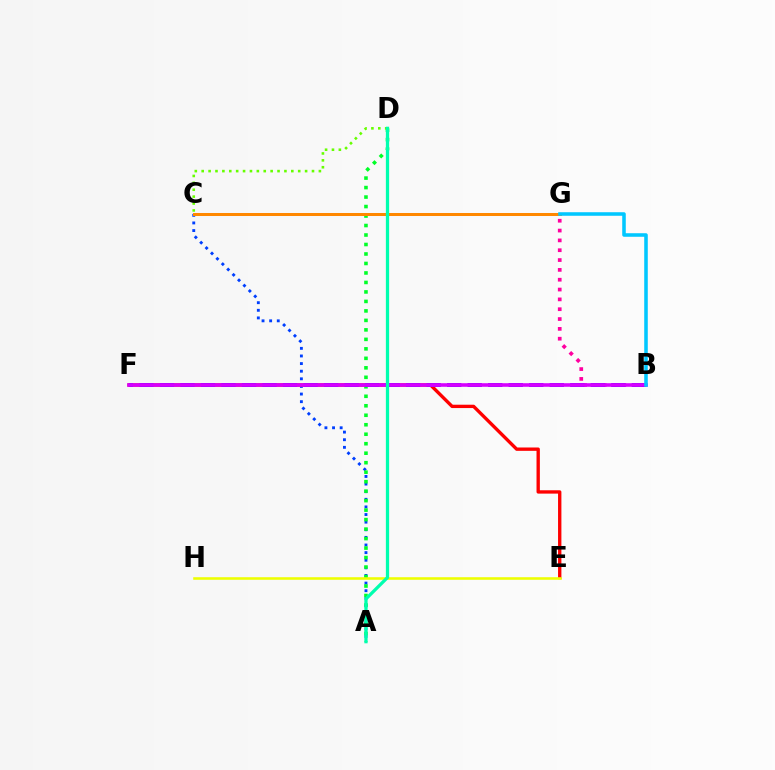{('A', 'C'): [{'color': '#003fff', 'line_style': 'dotted', 'thickness': 2.07}], ('E', 'F'): [{'color': '#ff0000', 'line_style': 'solid', 'thickness': 2.41}], ('A', 'D'): [{'color': '#00ff27', 'line_style': 'dotted', 'thickness': 2.58}, {'color': '#00ffaf', 'line_style': 'solid', 'thickness': 2.34}], ('B', 'G'): [{'color': '#ff00a0', 'line_style': 'dotted', 'thickness': 2.67}, {'color': '#00c7ff', 'line_style': 'solid', 'thickness': 2.55}], ('C', 'G'): [{'color': '#ff8800', 'line_style': 'solid', 'thickness': 2.17}], ('B', 'F'): [{'color': '#4f00ff', 'line_style': 'dashed', 'thickness': 2.79}, {'color': '#d600ff', 'line_style': 'solid', 'thickness': 2.59}], ('E', 'H'): [{'color': '#eeff00', 'line_style': 'solid', 'thickness': 1.85}], ('C', 'D'): [{'color': '#66ff00', 'line_style': 'dotted', 'thickness': 1.87}]}